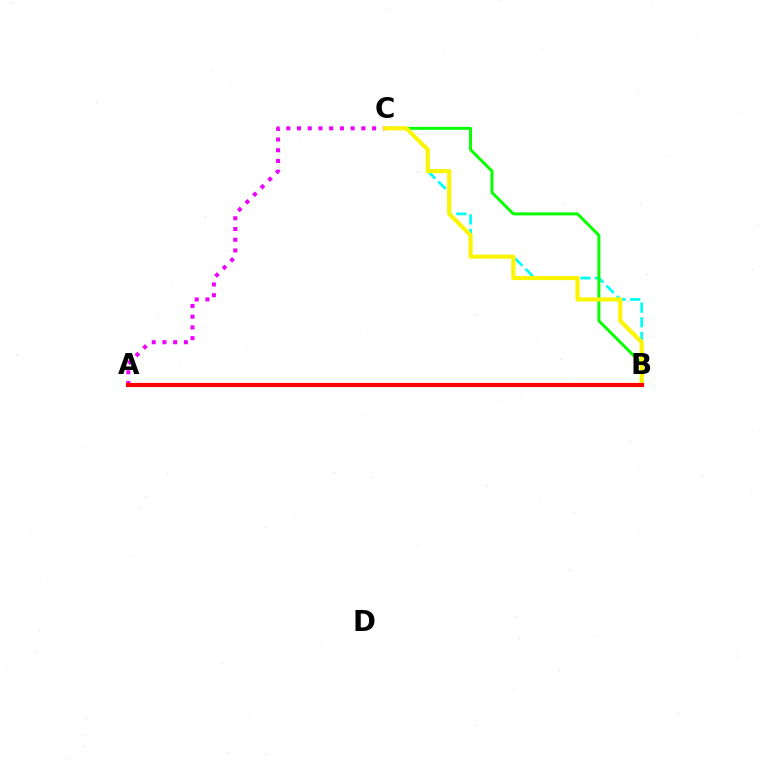{('A', 'C'): [{'color': '#ee00ff', 'line_style': 'dotted', 'thickness': 2.91}], ('B', 'C'): [{'color': '#00fff6', 'line_style': 'dashed', 'thickness': 1.99}, {'color': '#08ff00', 'line_style': 'solid', 'thickness': 2.14}, {'color': '#fcf500', 'line_style': 'solid', 'thickness': 2.95}], ('A', 'B'): [{'color': '#0010ff', 'line_style': 'dotted', 'thickness': 2.07}, {'color': '#ff0000', 'line_style': 'solid', 'thickness': 2.99}]}